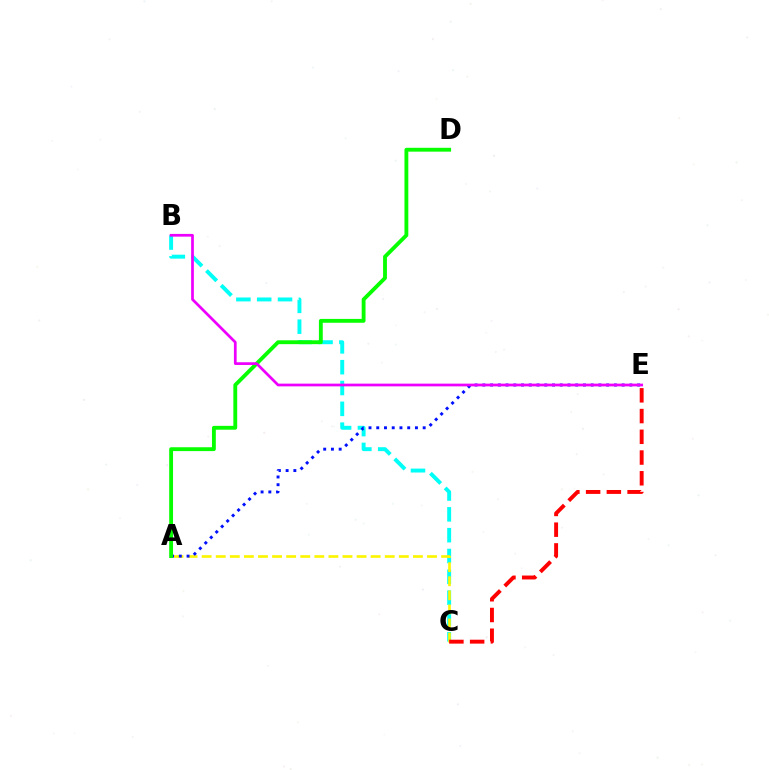{('B', 'C'): [{'color': '#00fff6', 'line_style': 'dashed', 'thickness': 2.83}], ('A', 'C'): [{'color': '#fcf500', 'line_style': 'dashed', 'thickness': 1.91}], ('A', 'E'): [{'color': '#0010ff', 'line_style': 'dotted', 'thickness': 2.1}], ('C', 'E'): [{'color': '#ff0000', 'line_style': 'dashed', 'thickness': 2.82}], ('A', 'D'): [{'color': '#08ff00', 'line_style': 'solid', 'thickness': 2.77}], ('B', 'E'): [{'color': '#ee00ff', 'line_style': 'solid', 'thickness': 1.96}]}